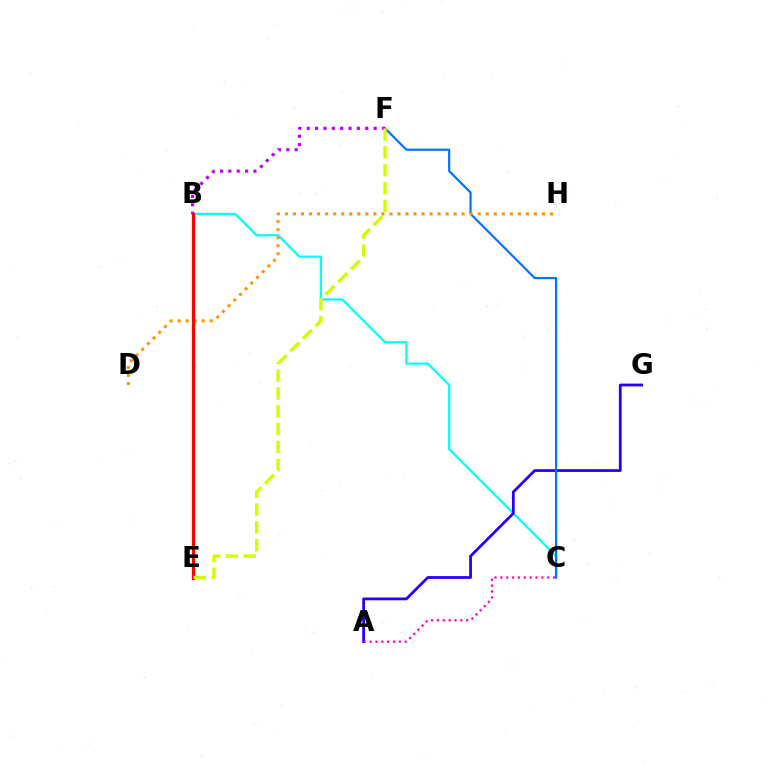{('B', 'C'): [{'color': '#00fff6', 'line_style': 'solid', 'thickness': 1.61}], ('A', 'G'): [{'color': '#2500ff', 'line_style': 'solid', 'thickness': 1.99}], ('B', 'E'): [{'color': '#00ff5c', 'line_style': 'dashed', 'thickness': 2.16}, {'color': '#3dff00', 'line_style': 'solid', 'thickness': 2.19}, {'color': '#ff0000', 'line_style': 'solid', 'thickness': 2.32}], ('C', 'F'): [{'color': '#0074ff', 'line_style': 'solid', 'thickness': 1.58}], ('D', 'H'): [{'color': '#ff9400', 'line_style': 'dotted', 'thickness': 2.18}], ('B', 'F'): [{'color': '#b900ff', 'line_style': 'dotted', 'thickness': 2.27}], ('A', 'C'): [{'color': '#ff00ac', 'line_style': 'dotted', 'thickness': 1.59}], ('E', 'F'): [{'color': '#d1ff00', 'line_style': 'dashed', 'thickness': 2.42}]}